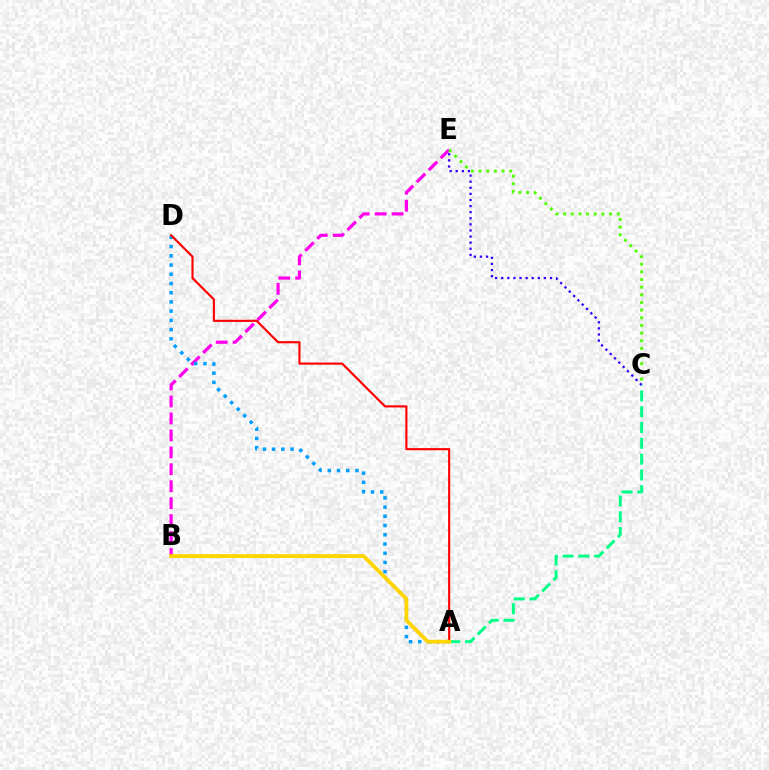{('B', 'E'): [{'color': '#ff00ed', 'line_style': 'dashed', 'thickness': 2.3}], ('A', 'D'): [{'color': '#009eff', 'line_style': 'dotted', 'thickness': 2.51}, {'color': '#ff0000', 'line_style': 'solid', 'thickness': 1.54}], ('C', 'E'): [{'color': '#4fff00', 'line_style': 'dotted', 'thickness': 2.08}, {'color': '#3700ff', 'line_style': 'dotted', 'thickness': 1.66}], ('A', 'C'): [{'color': '#00ff86', 'line_style': 'dashed', 'thickness': 2.15}], ('A', 'B'): [{'color': '#ffd500', 'line_style': 'solid', 'thickness': 2.73}]}